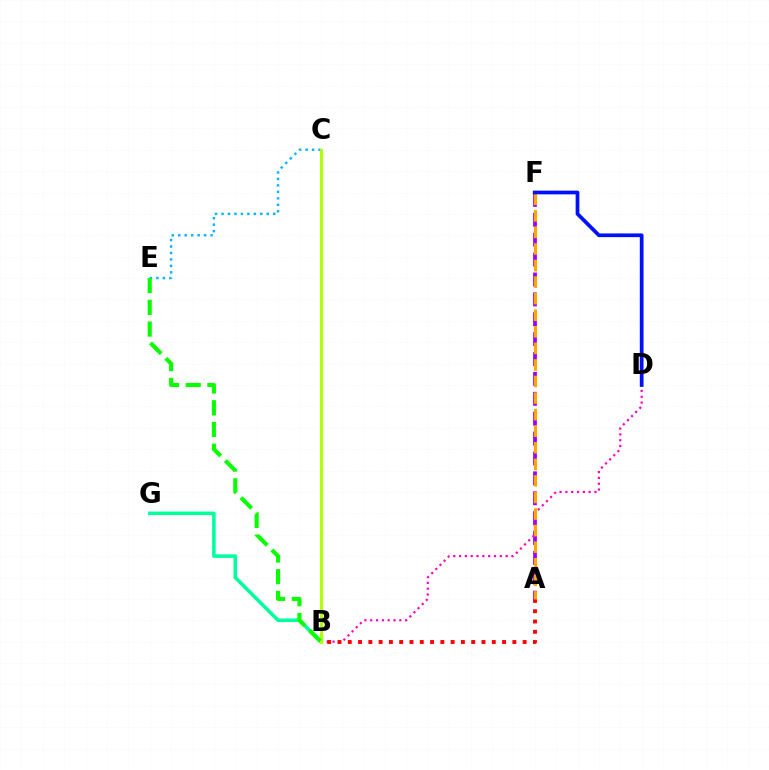{('A', 'F'): [{'color': '#9b00ff', 'line_style': 'dashed', 'thickness': 2.7}, {'color': '#ffa500', 'line_style': 'dashed', 'thickness': 2.25}], ('B', 'G'): [{'color': '#00ff9d', 'line_style': 'solid', 'thickness': 2.55}], ('B', 'D'): [{'color': '#ff00bd', 'line_style': 'dotted', 'thickness': 1.58}], ('A', 'B'): [{'color': '#ff0000', 'line_style': 'dotted', 'thickness': 2.79}], ('C', 'E'): [{'color': '#00b5ff', 'line_style': 'dotted', 'thickness': 1.76}], ('D', 'F'): [{'color': '#0010ff', 'line_style': 'solid', 'thickness': 2.68}], ('B', 'C'): [{'color': '#b3ff00', 'line_style': 'solid', 'thickness': 2.26}], ('B', 'E'): [{'color': '#08ff00', 'line_style': 'dashed', 'thickness': 2.95}]}